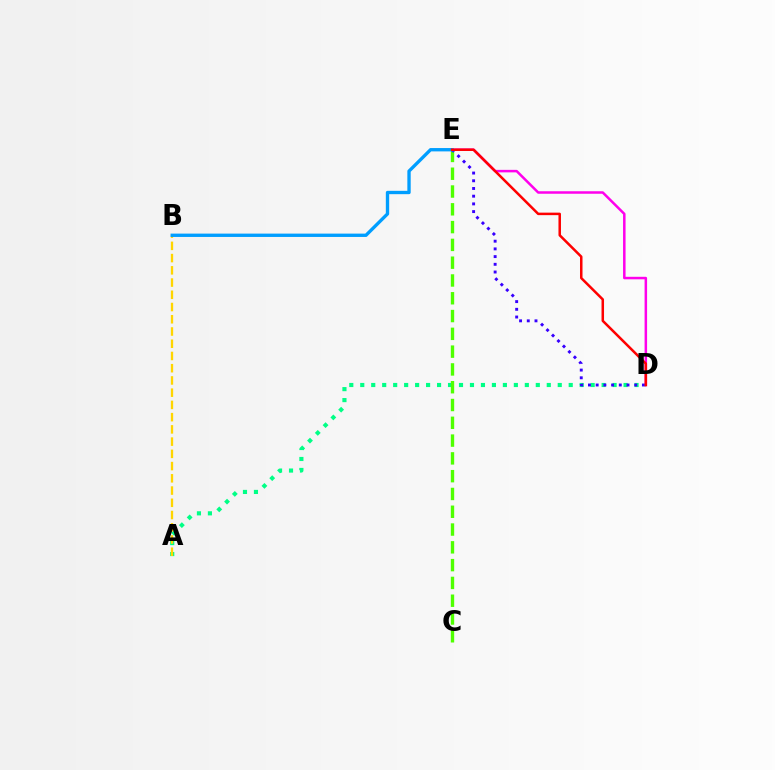{('A', 'D'): [{'color': '#00ff86', 'line_style': 'dotted', 'thickness': 2.98}], ('C', 'E'): [{'color': '#4fff00', 'line_style': 'dashed', 'thickness': 2.42}], ('D', 'E'): [{'color': '#ff00ed', 'line_style': 'solid', 'thickness': 1.81}, {'color': '#3700ff', 'line_style': 'dotted', 'thickness': 2.09}, {'color': '#ff0000', 'line_style': 'solid', 'thickness': 1.8}], ('A', 'B'): [{'color': '#ffd500', 'line_style': 'dashed', 'thickness': 1.66}], ('B', 'E'): [{'color': '#009eff', 'line_style': 'solid', 'thickness': 2.41}]}